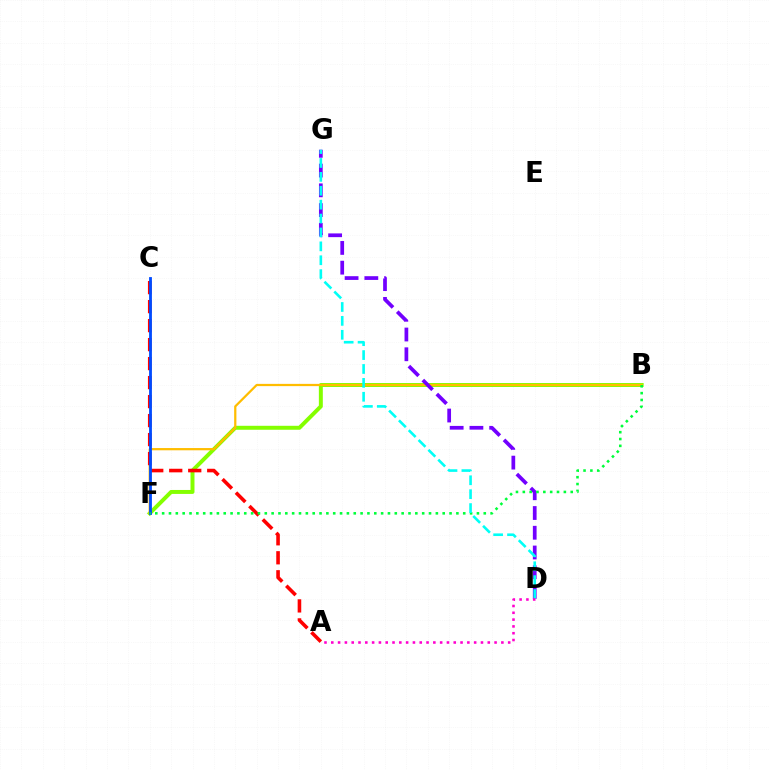{('B', 'F'): [{'color': '#84ff00', 'line_style': 'solid', 'thickness': 2.85}, {'color': '#ffbd00', 'line_style': 'solid', 'thickness': 1.62}, {'color': '#00ff39', 'line_style': 'dotted', 'thickness': 1.86}], ('D', 'G'): [{'color': '#7200ff', 'line_style': 'dashed', 'thickness': 2.68}, {'color': '#00fff6', 'line_style': 'dashed', 'thickness': 1.89}], ('A', 'C'): [{'color': '#ff0000', 'line_style': 'dashed', 'thickness': 2.58}], ('C', 'F'): [{'color': '#004bff', 'line_style': 'solid', 'thickness': 2.02}], ('A', 'D'): [{'color': '#ff00cf', 'line_style': 'dotted', 'thickness': 1.85}]}